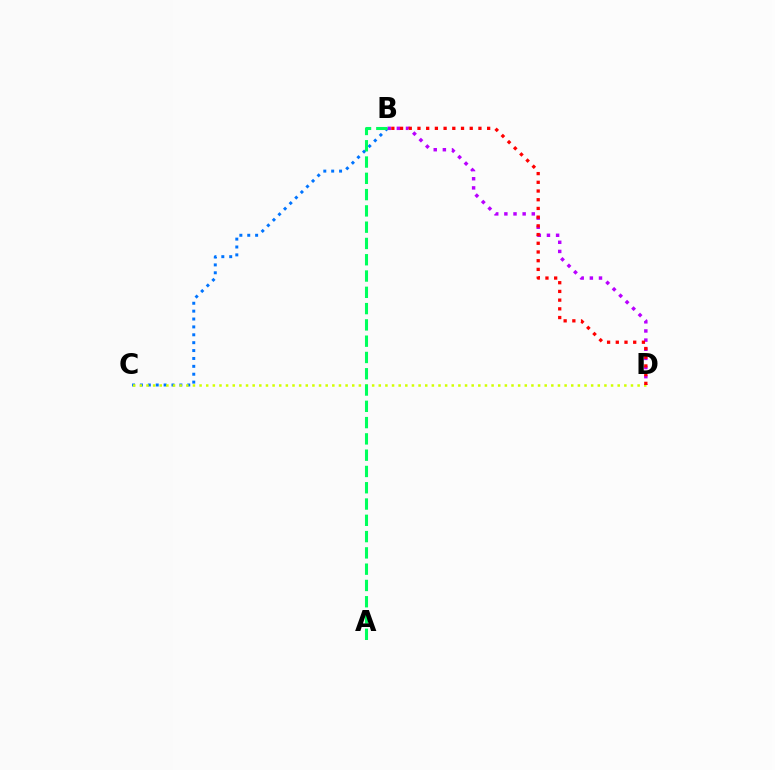{('B', 'C'): [{'color': '#0074ff', 'line_style': 'dotted', 'thickness': 2.14}], ('B', 'D'): [{'color': '#b900ff', 'line_style': 'dotted', 'thickness': 2.48}, {'color': '#ff0000', 'line_style': 'dotted', 'thickness': 2.37}], ('C', 'D'): [{'color': '#d1ff00', 'line_style': 'dotted', 'thickness': 1.8}], ('A', 'B'): [{'color': '#00ff5c', 'line_style': 'dashed', 'thickness': 2.21}]}